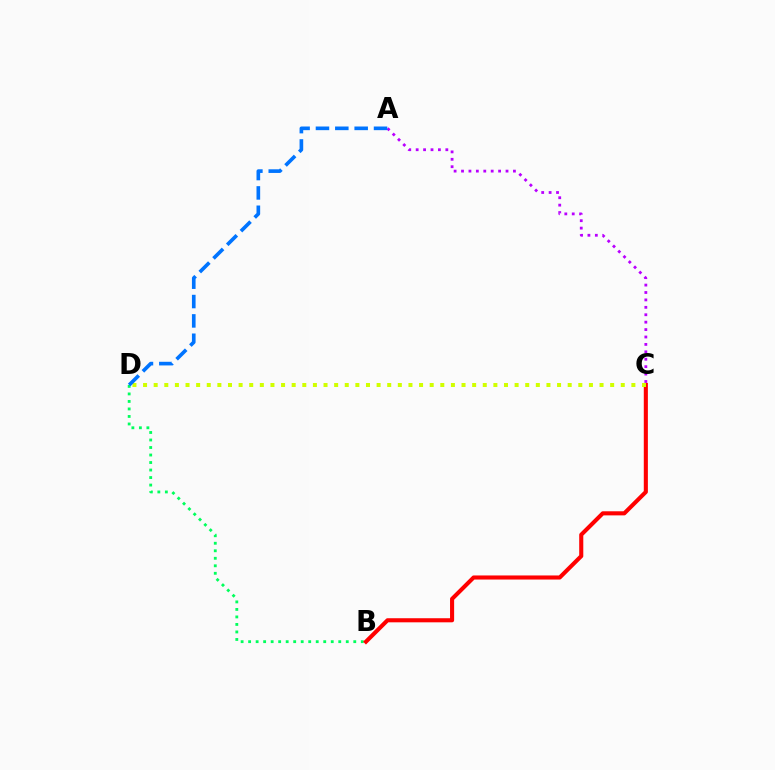{('A', 'C'): [{'color': '#b900ff', 'line_style': 'dotted', 'thickness': 2.02}], ('B', 'D'): [{'color': '#00ff5c', 'line_style': 'dotted', 'thickness': 2.04}], ('B', 'C'): [{'color': '#ff0000', 'line_style': 'solid', 'thickness': 2.94}], ('C', 'D'): [{'color': '#d1ff00', 'line_style': 'dotted', 'thickness': 2.88}], ('A', 'D'): [{'color': '#0074ff', 'line_style': 'dashed', 'thickness': 2.63}]}